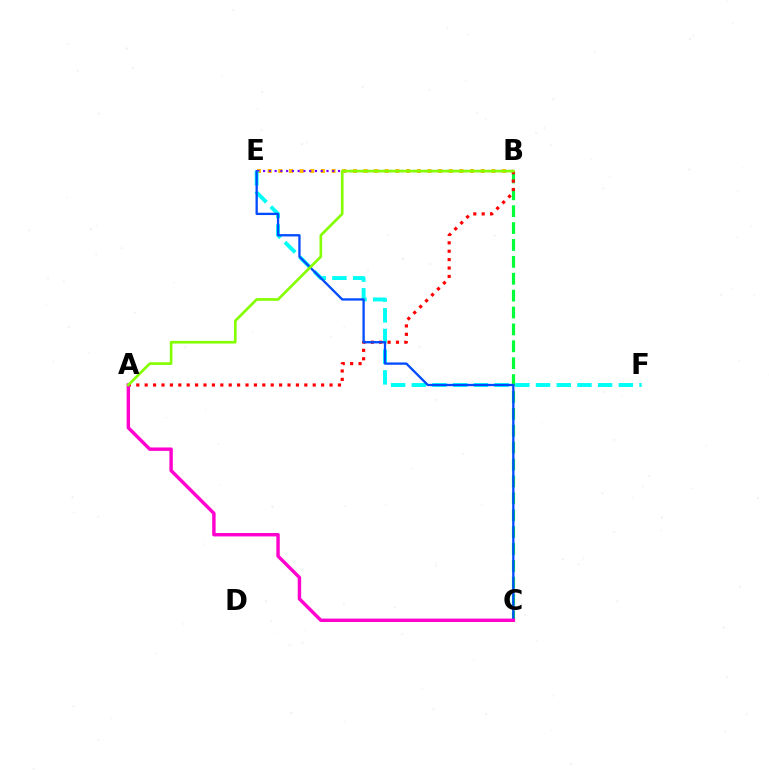{('B', 'E'): [{'color': '#ffbd00', 'line_style': 'dotted', 'thickness': 2.89}, {'color': '#7200ff', 'line_style': 'dotted', 'thickness': 1.57}], ('B', 'C'): [{'color': '#00ff39', 'line_style': 'dashed', 'thickness': 2.29}], ('E', 'F'): [{'color': '#00fff6', 'line_style': 'dashed', 'thickness': 2.81}], ('A', 'B'): [{'color': '#ff0000', 'line_style': 'dotted', 'thickness': 2.28}, {'color': '#84ff00', 'line_style': 'solid', 'thickness': 1.92}], ('C', 'E'): [{'color': '#004bff', 'line_style': 'solid', 'thickness': 1.67}], ('A', 'C'): [{'color': '#ff00cf', 'line_style': 'solid', 'thickness': 2.45}]}